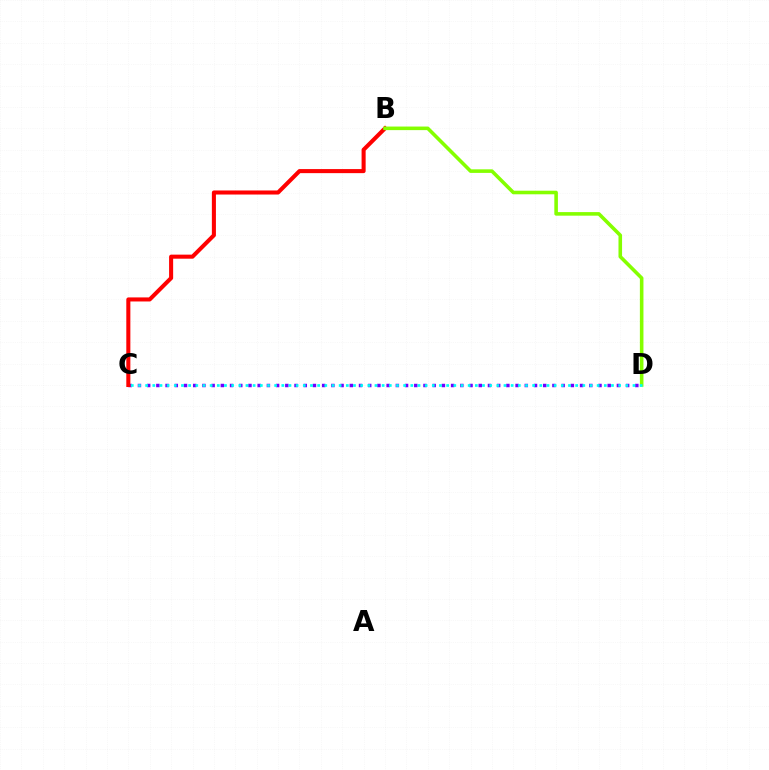{('C', 'D'): [{'color': '#7200ff', 'line_style': 'dotted', 'thickness': 2.5}, {'color': '#00fff6', 'line_style': 'dotted', 'thickness': 1.95}], ('B', 'C'): [{'color': '#ff0000', 'line_style': 'solid', 'thickness': 2.92}], ('B', 'D'): [{'color': '#84ff00', 'line_style': 'solid', 'thickness': 2.58}]}